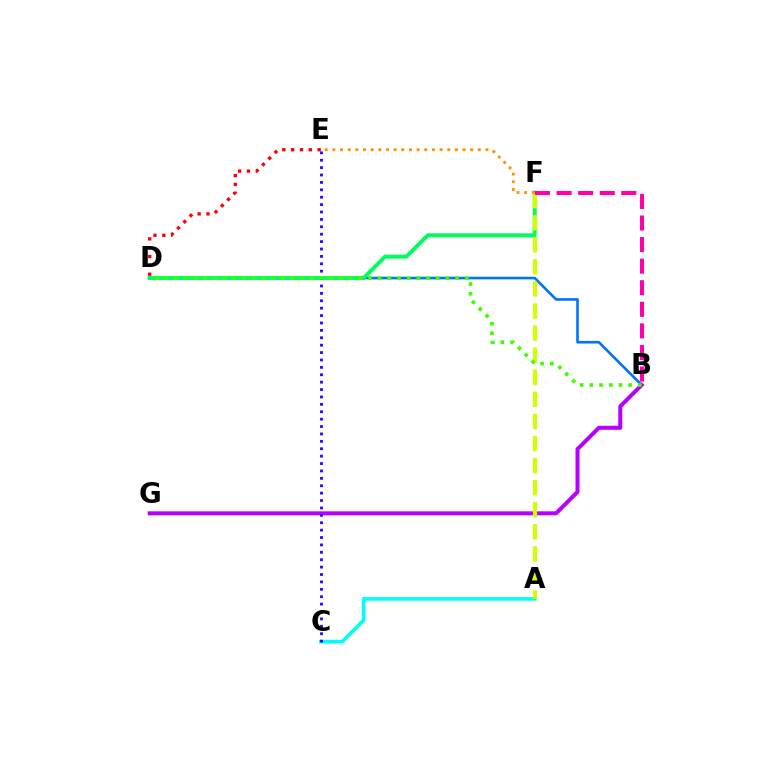{('B', 'D'): [{'color': '#0074ff', 'line_style': 'solid', 'thickness': 1.89}, {'color': '#3dff00', 'line_style': 'dotted', 'thickness': 2.63}], ('D', 'F'): [{'color': '#00ff5c', 'line_style': 'solid', 'thickness': 2.86}], ('A', 'C'): [{'color': '#00fff6', 'line_style': 'solid', 'thickness': 2.62}], ('D', 'E'): [{'color': '#ff0000', 'line_style': 'dotted', 'thickness': 2.4}], ('B', 'G'): [{'color': '#b900ff', 'line_style': 'solid', 'thickness': 2.89}], ('A', 'F'): [{'color': '#d1ff00', 'line_style': 'dashed', 'thickness': 3.0}], ('B', 'F'): [{'color': '#ff00ac', 'line_style': 'dashed', 'thickness': 2.93}], ('E', 'F'): [{'color': '#ff9400', 'line_style': 'dotted', 'thickness': 2.08}], ('C', 'E'): [{'color': '#2500ff', 'line_style': 'dotted', 'thickness': 2.01}]}